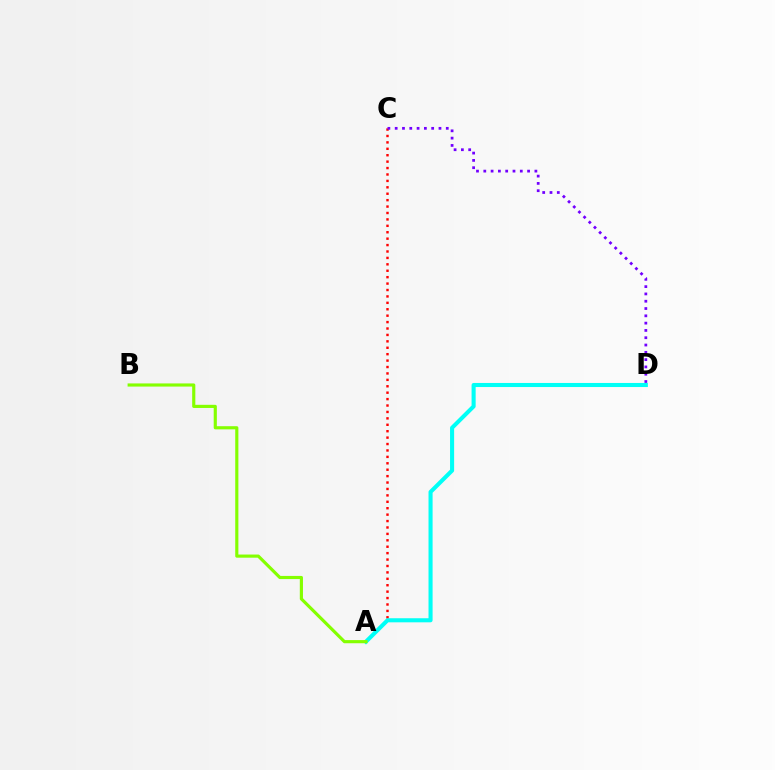{('A', 'C'): [{'color': '#ff0000', 'line_style': 'dotted', 'thickness': 1.74}], ('C', 'D'): [{'color': '#7200ff', 'line_style': 'dotted', 'thickness': 1.98}], ('A', 'D'): [{'color': '#00fff6', 'line_style': 'solid', 'thickness': 2.93}], ('A', 'B'): [{'color': '#84ff00', 'line_style': 'solid', 'thickness': 2.27}]}